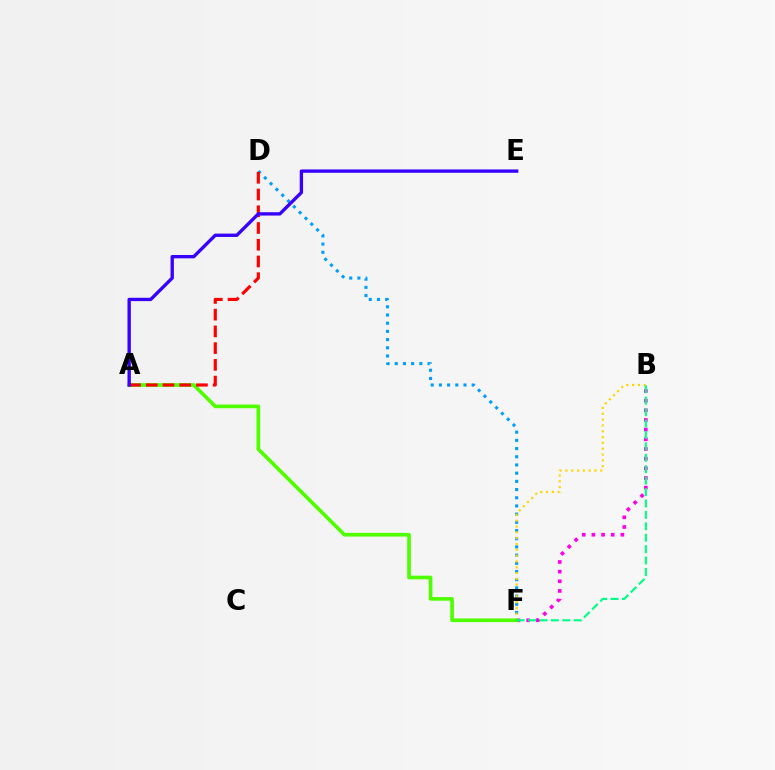{('B', 'F'): [{'color': '#ff00ed', 'line_style': 'dotted', 'thickness': 2.63}, {'color': '#ffd500', 'line_style': 'dotted', 'thickness': 1.58}, {'color': '#00ff86', 'line_style': 'dashed', 'thickness': 1.55}], ('D', 'F'): [{'color': '#009eff', 'line_style': 'dotted', 'thickness': 2.23}], ('A', 'F'): [{'color': '#4fff00', 'line_style': 'solid', 'thickness': 2.64}], ('A', 'D'): [{'color': '#ff0000', 'line_style': 'dashed', 'thickness': 2.27}], ('A', 'E'): [{'color': '#3700ff', 'line_style': 'solid', 'thickness': 2.41}]}